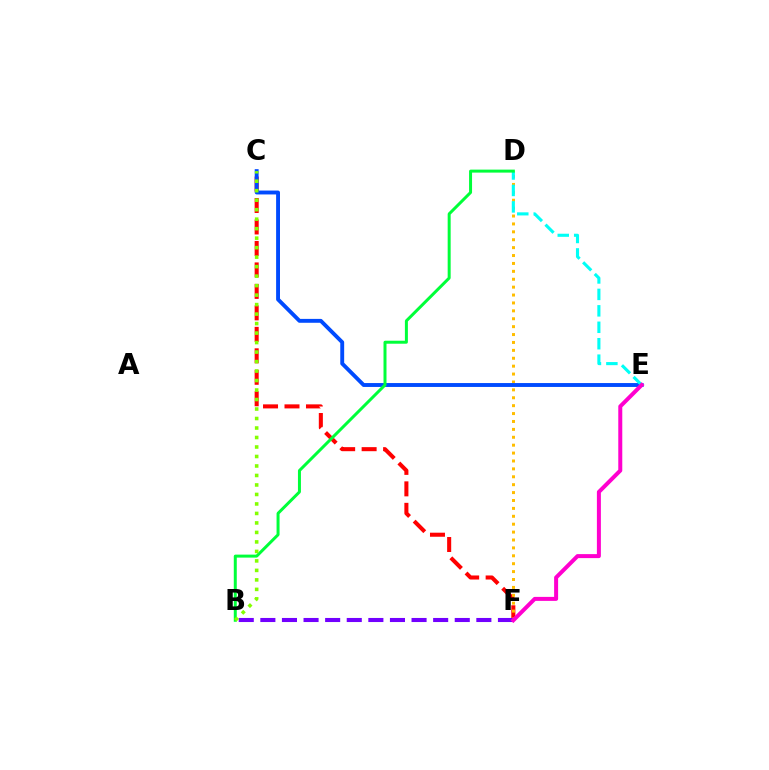{('C', 'F'): [{'color': '#ff0000', 'line_style': 'dashed', 'thickness': 2.92}], ('D', 'F'): [{'color': '#ffbd00', 'line_style': 'dotted', 'thickness': 2.15}], ('C', 'E'): [{'color': '#004bff', 'line_style': 'solid', 'thickness': 2.8}], ('B', 'F'): [{'color': '#7200ff', 'line_style': 'dashed', 'thickness': 2.93}], ('D', 'E'): [{'color': '#00fff6', 'line_style': 'dashed', 'thickness': 2.23}], ('B', 'D'): [{'color': '#00ff39', 'line_style': 'solid', 'thickness': 2.15}], ('B', 'C'): [{'color': '#84ff00', 'line_style': 'dotted', 'thickness': 2.58}], ('E', 'F'): [{'color': '#ff00cf', 'line_style': 'solid', 'thickness': 2.88}]}